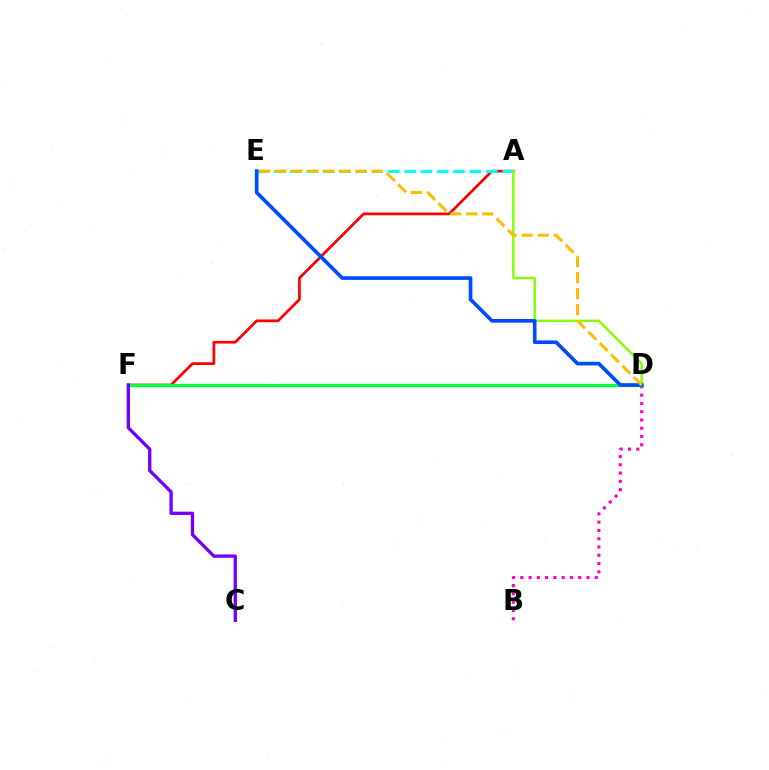{('B', 'D'): [{'color': '#ff00cf', 'line_style': 'dotted', 'thickness': 2.25}], ('A', 'F'): [{'color': '#ff0000', 'line_style': 'solid', 'thickness': 1.96}], ('A', 'E'): [{'color': '#00fff6', 'line_style': 'dashed', 'thickness': 2.22}], ('D', 'F'): [{'color': '#00ff39', 'line_style': 'solid', 'thickness': 2.35}], ('A', 'D'): [{'color': '#84ff00', 'line_style': 'solid', 'thickness': 1.76}], ('D', 'E'): [{'color': '#004bff', 'line_style': 'solid', 'thickness': 2.64}, {'color': '#ffbd00', 'line_style': 'dashed', 'thickness': 2.18}], ('C', 'F'): [{'color': '#7200ff', 'line_style': 'solid', 'thickness': 2.39}]}